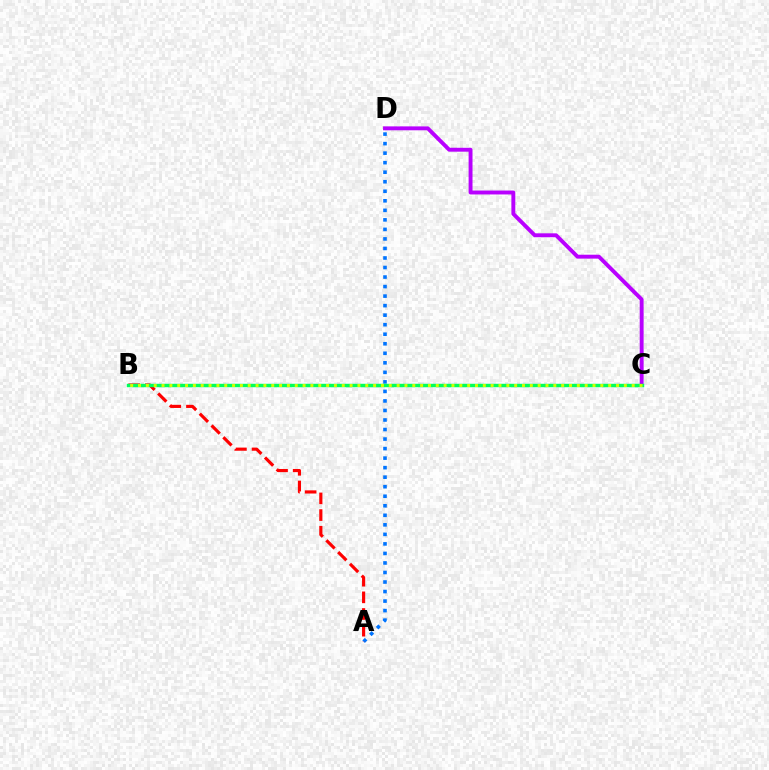{('A', 'D'): [{'color': '#0074ff', 'line_style': 'dotted', 'thickness': 2.59}], ('A', 'B'): [{'color': '#ff0000', 'line_style': 'dashed', 'thickness': 2.26}], ('C', 'D'): [{'color': '#b900ff', 'line_style': 'solid', 'thickness': 2.81}], ('B', 'C'): [{'color': '#00ff5c', 'line_style': 'solid', 'thickness': 2.48}, {'color': '#d1ff00', 'line_style': 'dotted', 'thickness': 2.13}]}